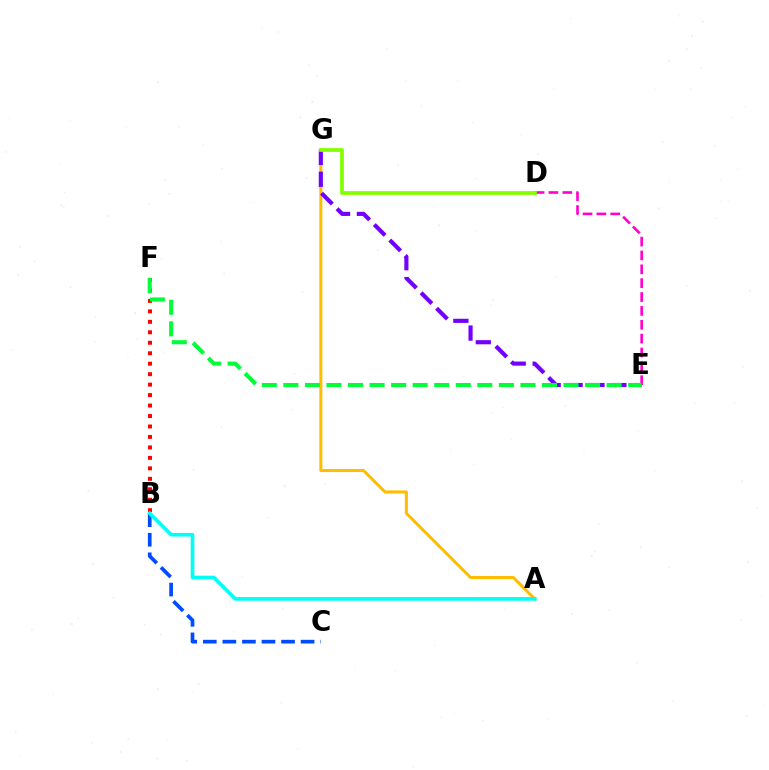{('B', 'F'): [{'color': '#ff0000', 'line_style': 'dotted', 'thickness': 2.84}], ('A', 'G'): [{'color': '#ffbd00', 'line_style': 'solid', 'thickness': 2.17}], ('B', 'C'): [{'color': '#004bff', 'line_style': 'dashed', 'thickness': 2.66}], ('E', 'G'): [{'color': '#7200ff', 'line_style': 'dashed', 'thickness': 2.97}], ('A', 'B'): [{'color': '#00fff6', 'line_style': 'solid', 'thickness': 2.61}], ('D', 'E'): [{'color': '#ff00cf', 'line_style': 'dashed', 'thickness': 1.88}], ('E', 'F'): [{'color': '#00ff39', 'line_style': 'dashed', 'thickness': 2.93}], ('D', 'G'): [{'color': '#84ff00', 'line_style': 'solid', 'thickness': 2.69}]}